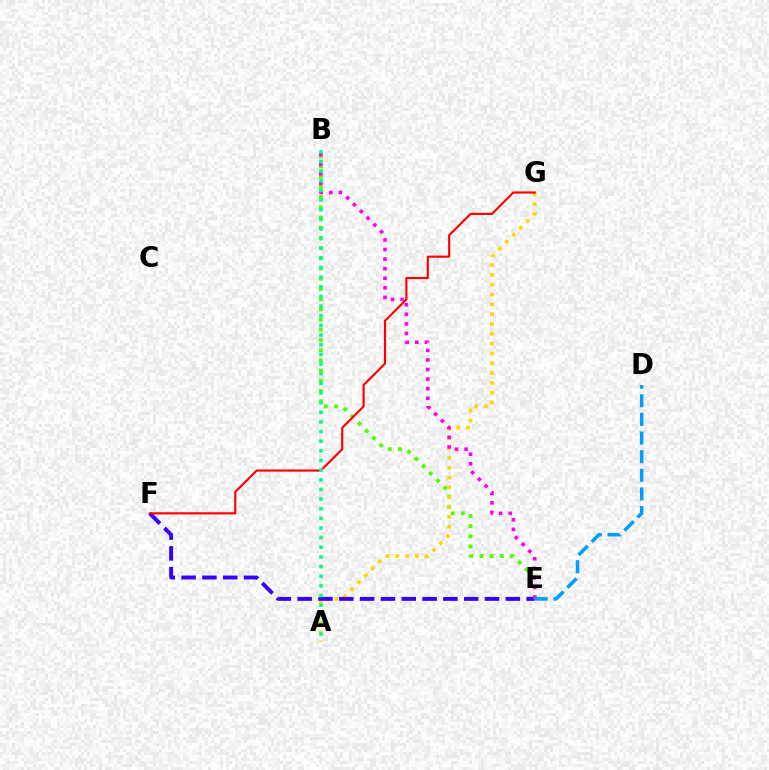{('B', 'E'): [{'color': '#4fff00', 'line_style': 'dotted', 'thickness': 2.77}, {'color': '#ff00ed', 'line_style': 'dotted', 'thickness': 2.6}], ('A', 'G'): [{'color': '#ffd500', 'line_style': 'dotted', 'thickness': 2.67}], ('E', 'F'): [{'color': '#3700ff', 'line_style': 'dashed', 'thickness': 2.83}], ('F', 'G'): [{'color': '#ff0000', 'line_style': 'solid', 'thickness': 1.54}], ('D', 'E'): [{'color': '#009eff', 'line_style': 'dashed', 'thickness': 2.53}], ('A', 'B'): [{'color': '#00ff86', 'line_style': 'dotted', 'thickness': 2.62}]}